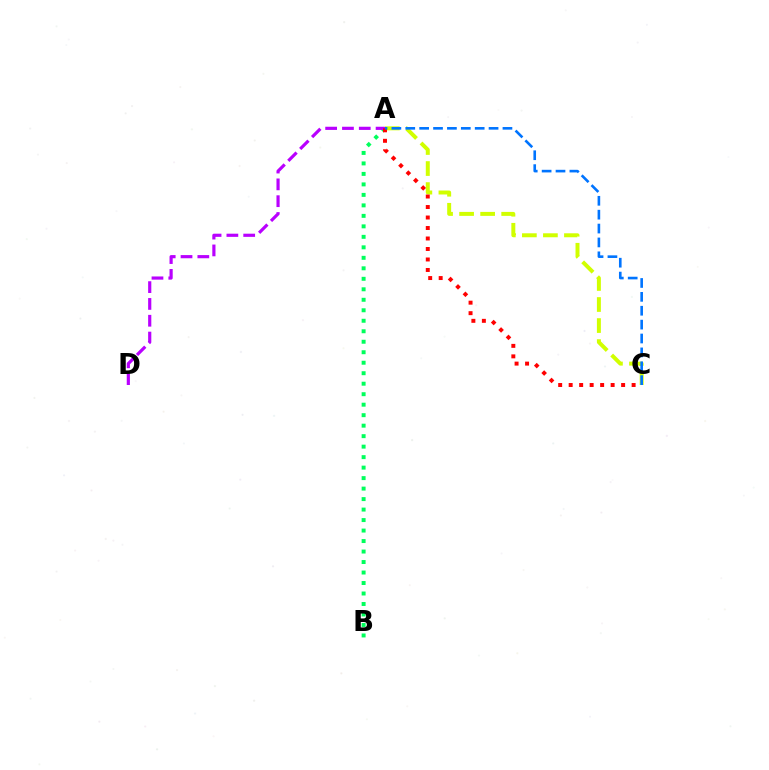{('A', 'C'): [{'color': '#d1ff00', 'line_style': 'dashed', 'thickness': 2.86}, {'color': '#ff0000', 'line_style': 'dotted', 'thickness': 2.85}, {'color': '#0074ff', 'line_style': 'dashed', 'thickness': 1.89}], ('A', 'B'): [{'color': '#00ff5c', 'line_style': 'dotted', 'thickness': 2.85}], ('A', 'D'): [{'color': '#b900ff', 'line_style': 'dashed', 'thickness': 2.28}]}